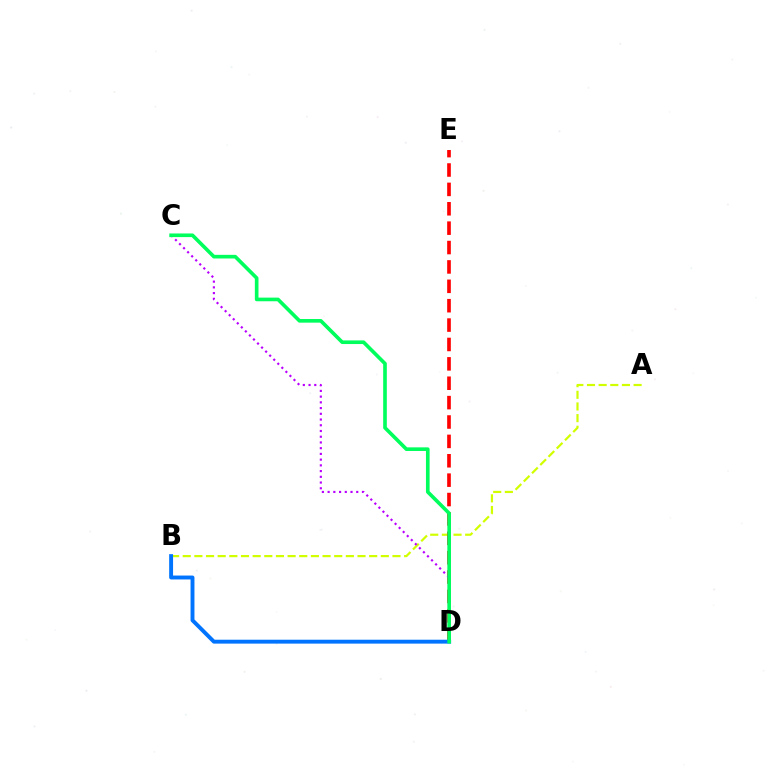{('A', 'B'): [{'color': '#d1ff00', 'line_style': 'dashed', 'thickness': 1.58}], ('D', 'E'): [{'color': '#ff0000', 'line_style': 'dashed', 'thickness': 2.63}], ('C', 'D'): [{'color': '#b900ff', 'line_style': 'dotted', 'thickness': 1.56}, {'color': '#00ff5c', 'line_style': 'solid', 'thickness': 2.62}], ('B', 'D'): [{'color': '#0074ff', 'line_style': 'solid', 'thickness': 2.81}]}